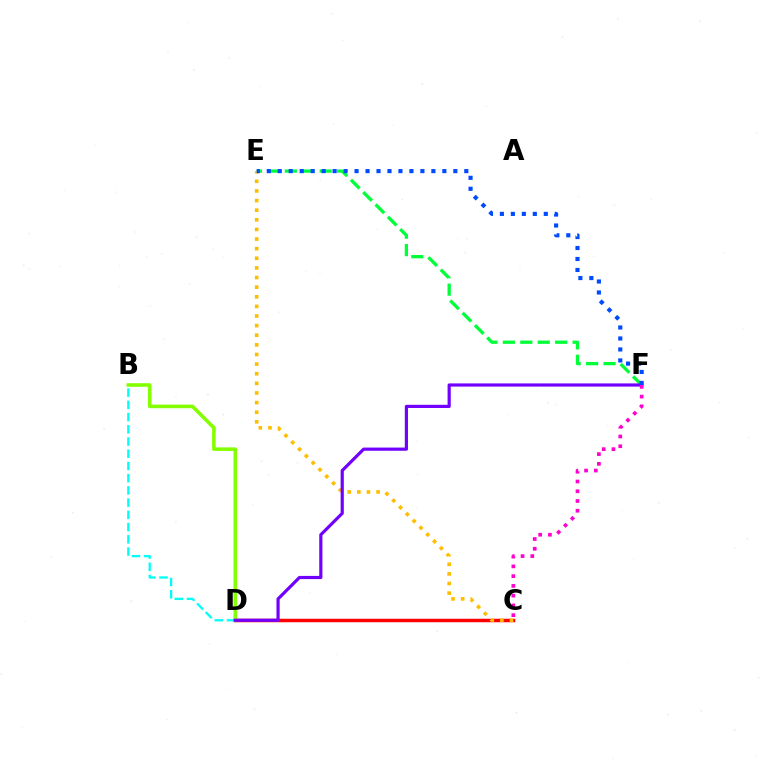{('E', 'F'): [{'color': '#00ff39', 'line_style': 'dashed', 'thickness': 2.37}, {'color': '#004bff', 'line_style': 'dotted', 'thickness': 2.98}], ('B', 'D'): [{'color': '#00fff6', 'line_style': 'dashed', 'thickness': 1.66}, {'color': '#84ff00', 'line_style': 'solid', 'thickness': 2.59}], ('C', 'D'): [{'color': '#ff0000', 'line_style': 'solid', 'thickness': 2.5}], ('C', 'E'): [{'color': '#ffbd00', 'line_style': 'dotted', 'thickness': 2.61}], ('D', 'F'): [{'color': '#7200ff', 'line_style': 'solid', 'thickness': 2.29}], ('C', 'F'): [{'color': '#ff00cf', 'line_style': 'dotted', 'thickness': 2.65}]}